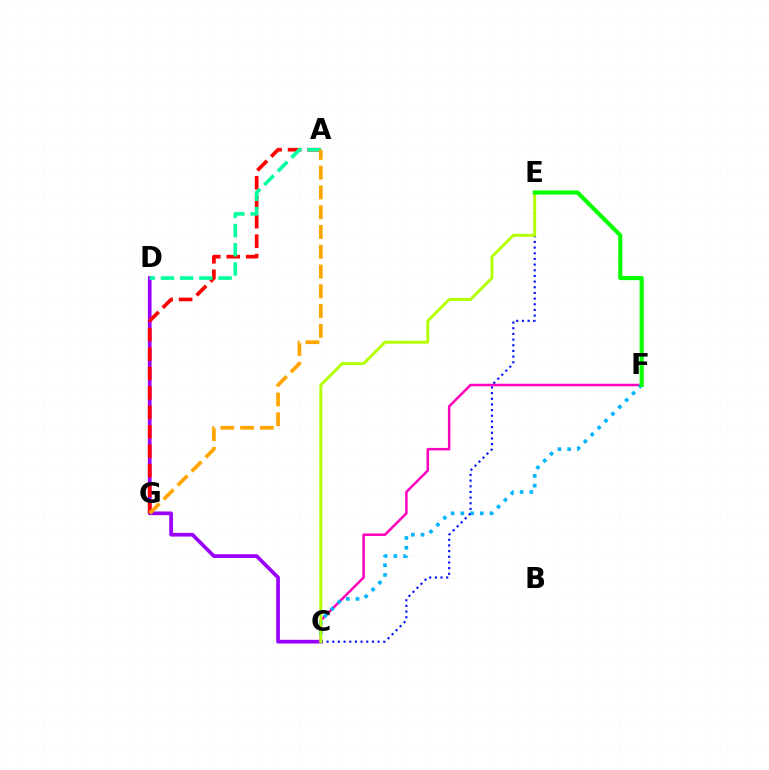{('C', 'D'): [{'color': '#9b00ff', 'line_style': 'solid', 'thickness': 2.67}], ('C', 'F'): [{'color': '#ff00bd', 'line_style': 'solid', 'thickness': 1.8}, {'color': '#00b5ff', 'line_style': 'dotted', 'thickness': 2.64}], ('A', 'G'): [{'color': '#ff0000', 'line_style': 'dashed', 'thickness': 2.64}, {'color': '#ffa500', 'line_style': 'dashed', 'thickness': 2.69}], ('C', 'E'): [{'color': '#0010ff', 'line_style': 'dotted', 'thickness': 1.54}, {'color': '#b3ff00', 'line_style': 'solid', 'thickness': 2.11}], ('A', 'D'): [{'color': '#00ff9d', 'line_style': 'dashed', 'thickness': 2.61}], ('E', 'F'): [{'color': '#08ff00', 'line_style': 'solid', 'thickness': 2.97}]}